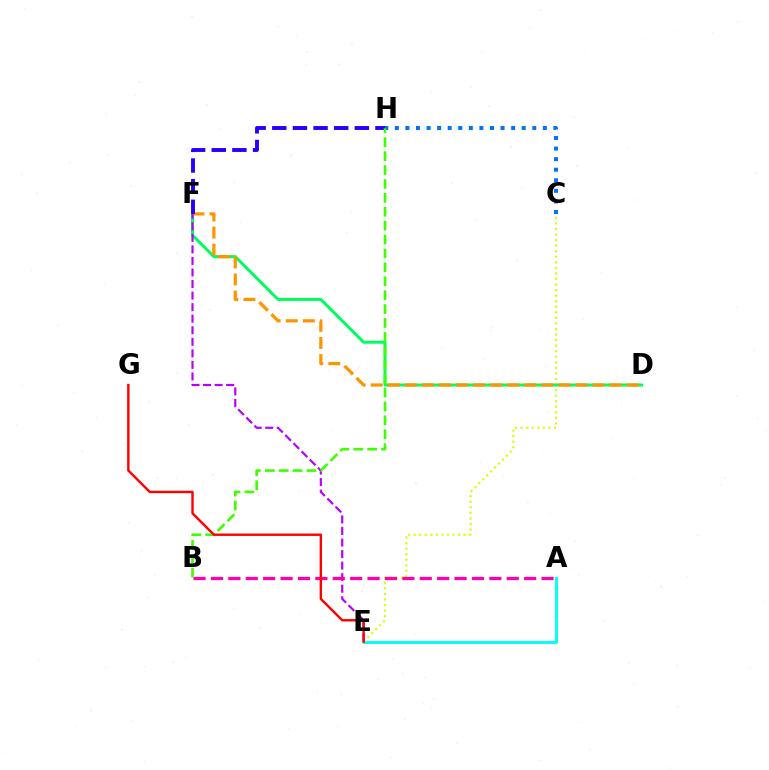{('A', 'E'): [{'color': '#00fff6', 'line_style': 'solid', 'thickness': 2.08}], ('C', 'E'): [{'color': '#d1ff00', 'line_style': 'dotted', 'thickness': 1.51}], ('C', 'H'): [{'color': '#0074ff', 'line_style': 'dotted', 'thickness': 2.87}], ('D', 'F'): [{'color': '#00ff5c', 'line_style': 'solid', 'thickness': 2.15}, {'color': '#ff9400', 'line_style': 'dashed', 'thickness': 2.32}], ('E', 'F'): [{'color': '#b900ff', 'line_style': 'dashed', 'thickness': 1.57}], ('A', 'B'): [{'color': '#ff00ac', 'line_style': 'dashed', 'thickness': 2.36}], ('F', 'H'): [{'color': '#2500ff', 'line_style': 'dashed', 'thickness': 2.8}], ('B', 'H'): [{'color': '#3dff00', 'line_style': 'dashed', 'thickness': 1.89}], ('E', 'G'): [{'color': '#ff0000', 'line_style': 'solid', 'thickness': 1.73}]}